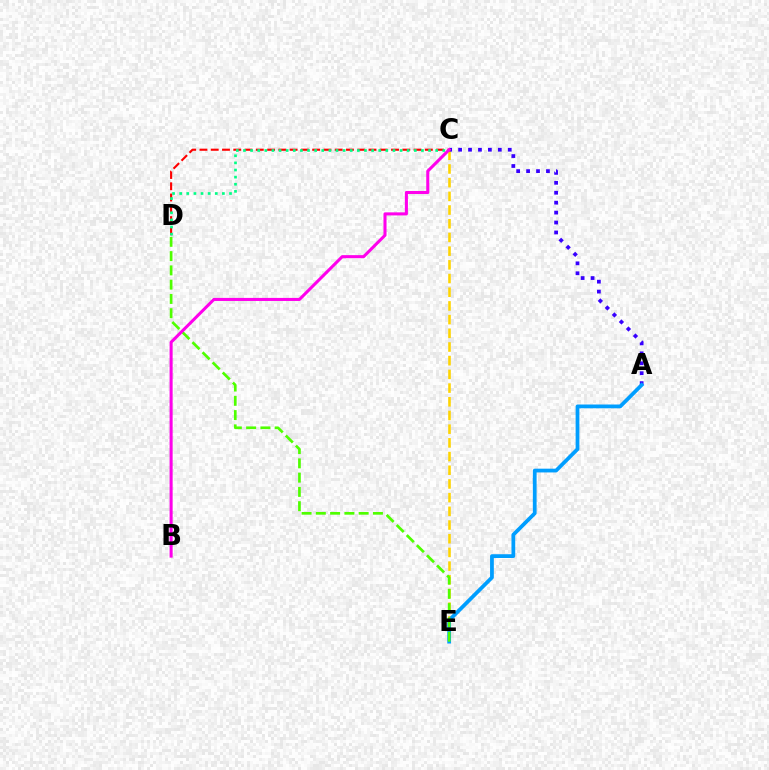{('C', 'E'): [{'color': '#ffd500', 'line_style': 'dashed', 'thickness': 1.86}], ('C', 'D'): [{'color': '#ff0000', 'line_style': 'dashed', 'thickness': 1.53}, {'color': '#00ff86', 'line_style': 'dotted', 'thickness': 1.93}], ('A', 'C'): [{'color': '#3700ff', 'line_style': 'dotted', 'thickness': 2.7}], ('A', 'E'): [{'color': '#009eff', 'line_style': 'solid', 'thickness': 2.71}], ('D', 'E'): [{'color': '#4fff00', 'line_style': 'dashed', 'thickness': 1.94}], ('B', 'C'): [{'color': '#ff00ed', 'line_style': 'solid', 'thickness': 2.2}]}